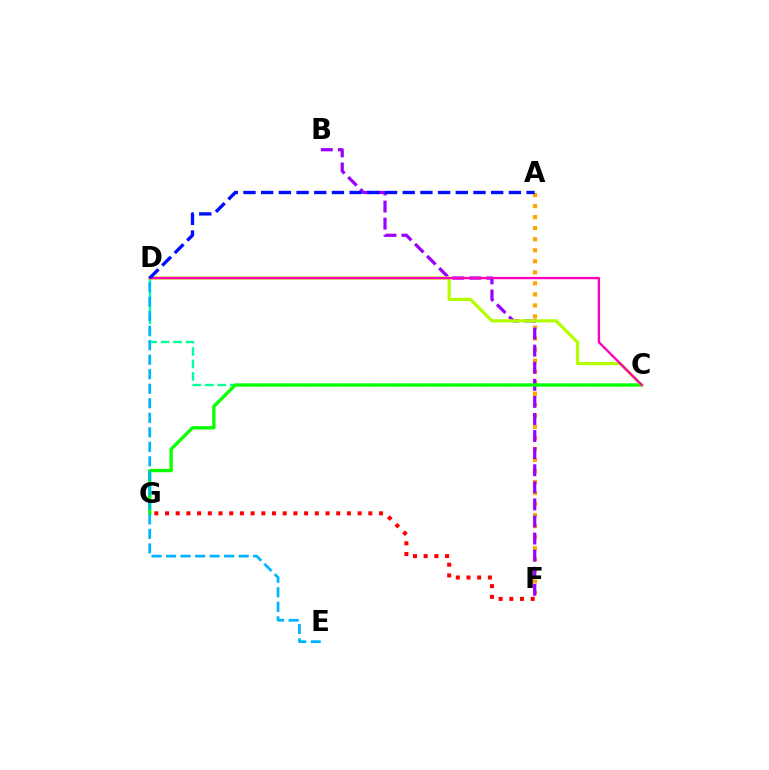{('A', 'F'): [{'color': '#ffa500', 'line_style': 'dotted', 'thickness': 3.0}], ('B', 'F'): [{'color': '#9b00ff', 'line_style': 'dashed', 'thickness': 2.32}], ('C', 'D'): [{'color': '#00ff9d', 'line_style': 'dashed', 'thickness': 1.69}, {'color': '#b3ff00', 'line_style': 'solid', 'thickness': 2.31}, {'color': '#ff00bd', 'line_style': 'solid', 'thickness': 1.68}], ('C', 'G'): [{'color': '#08ff00', 'line_style': 'solid', 'thickness': 2.38}], ('F', 'G'): [{'color': '#ff0000', 'line_style': 'dotted', 'thickness': 2.91}], ('D', 'E'): [{'color': '#00b5ff', 'line_style': 'dashed', 'thickness': 1.97}], ('A', 'D'): [{'color': '#0010ff', 'line_style': 'dashed', 'thickness': 2.4}]}